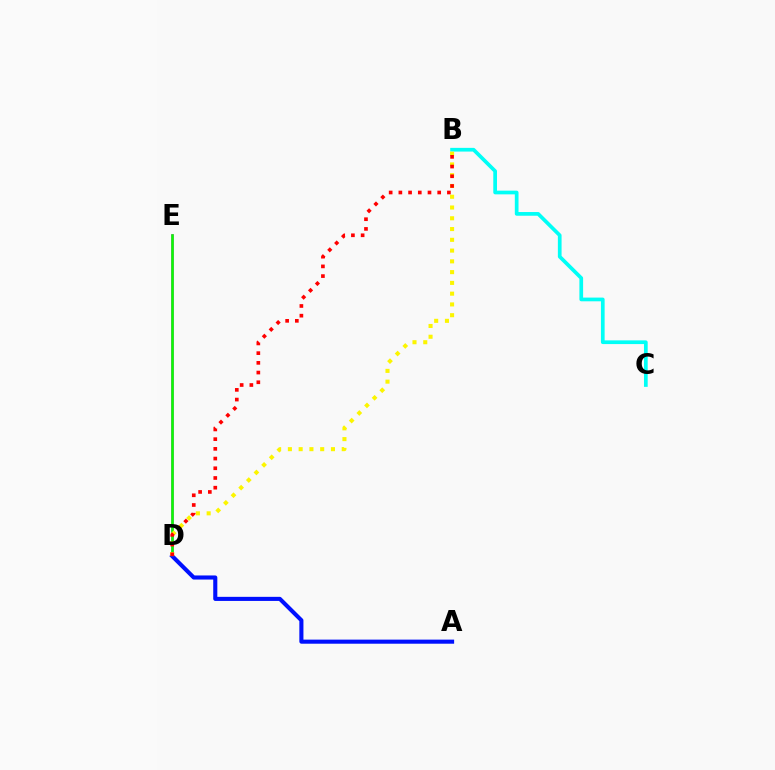{('B', 'C'): [{'color': '#00fff6', 'line_style': 'solid', 'thickness': 2.67}], ('D', 'E'): [{'color': '#ee00ff', 'line_style': 'solid', 'thickness': 1.81}, {'color': '#08ff00', 'line_style': 'solid', 'thickness': 1.87}], ('A', 'D'): [{'color': '#0010ff', 'line_style': 'solid', 'thickness': 2.95}], ('B', 'D'): [{'color': '#fcf500', 'line_style': 'dotted', 'thickness': 2.93}, {'color': '#ff0000', 'line_style': 'dotted', 'thickness': 2.64}]}